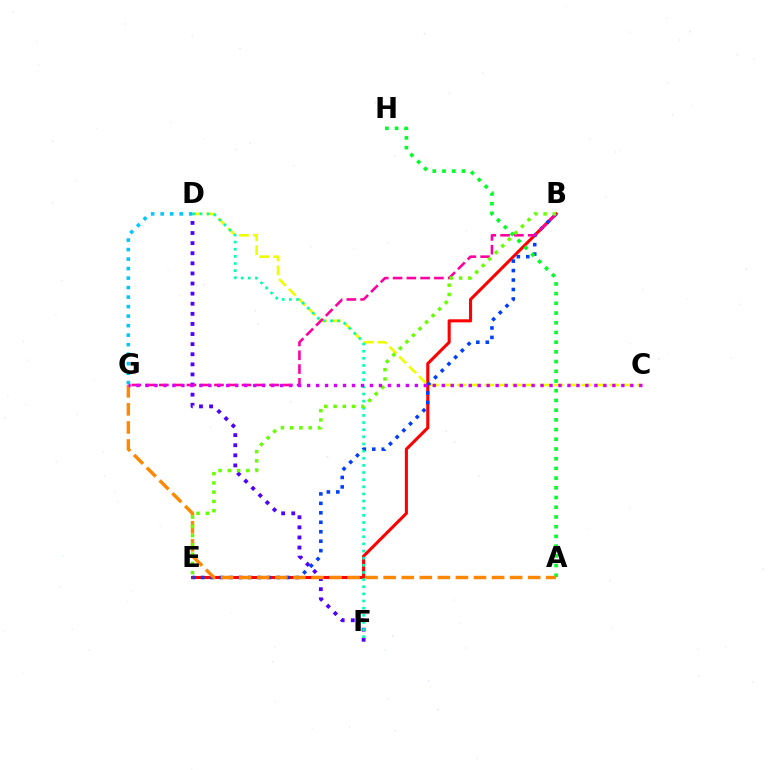{('D', 'F'): [{'color': '#4f00ff', 'line_style': 'dotted', 'thickness': 2.74}, {'color': '#00ffaf', 'line_style': 'dotted', 'thickness': 1.94}], ('B', 'E'): [{'color': '#ff0000', 'line_style': 'solid', 'thickness': 2.22}, {'color': '#003fff', 'line_style': 'dotted', 'thickness': 2.57}, {'color': '#66ff00', 'line_style': 'dotted', 'thickness': 2.52}], ('C', 'D'): [{'color': '#eeff00', 'line_style': 'dashed', 'thickness': 1.88}], ('D', 'G'): [{'color': '#00c7ff', 'line_style': 'dotted', 'thickness': 2.58}], ('A', 'H'): [{'color': '#00ff27', 'line_style': 'dotted', 'thickness': 2.64}], ('B', 'G'): [{'color': '#ff00a0', 'line_style': 'dashed', 'thickness': 1.87}], ('A', 'G'): [{'color': '#ff8800', 'line_style': 'dashed', 'thickness': 2.45}], ('C', 'G'): [{'color': '#d600ff', 'line_style': 'dotted', 'thickness': 2.44}]}